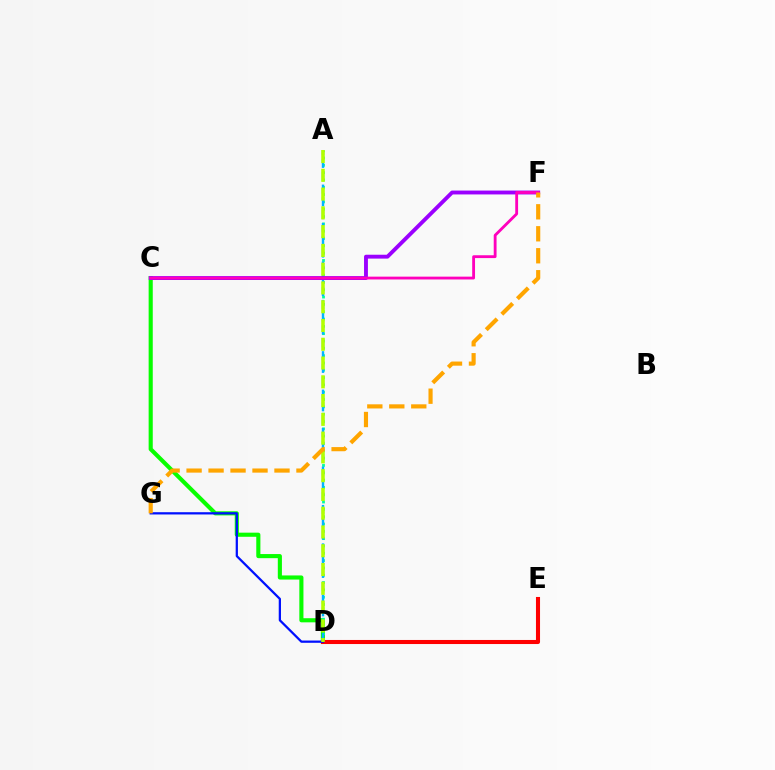{('C', 'D'): [{'color': '#08ff00', 'line_style': 'solid', 'thickness': 2.96}], ('A', 'D'): [{'color': '#00ff9d', 'line_style': 'dotted', 'thickness': 1.99}, {'color': '#00b5ff', 'line_style': 'dashed', 'thickness': 1.74}, {'color': '#b3ff00', 'line_style': 'dashed', 'thickness': 2.55}], ('D', 'E'): [{'color': '#ff0000', 'line_style': 'solid', 'thickness': 2.93}], ('D', 'G'): [{'color': '#0010ff', 'line_style': 'solid', 'thickness': 1.62}], ('C', 'F'): [{'color': '#9b00ff', 'line_style': 'solid', 'thickness': 2.79}, {'color': '#ff00bd', 'line_style': 'solid', 'thickness': 2.04}], ('F', 'G'): [{'color': '#ffa500', 'line_style': 'dashed', 'thickness': 2.99}]}